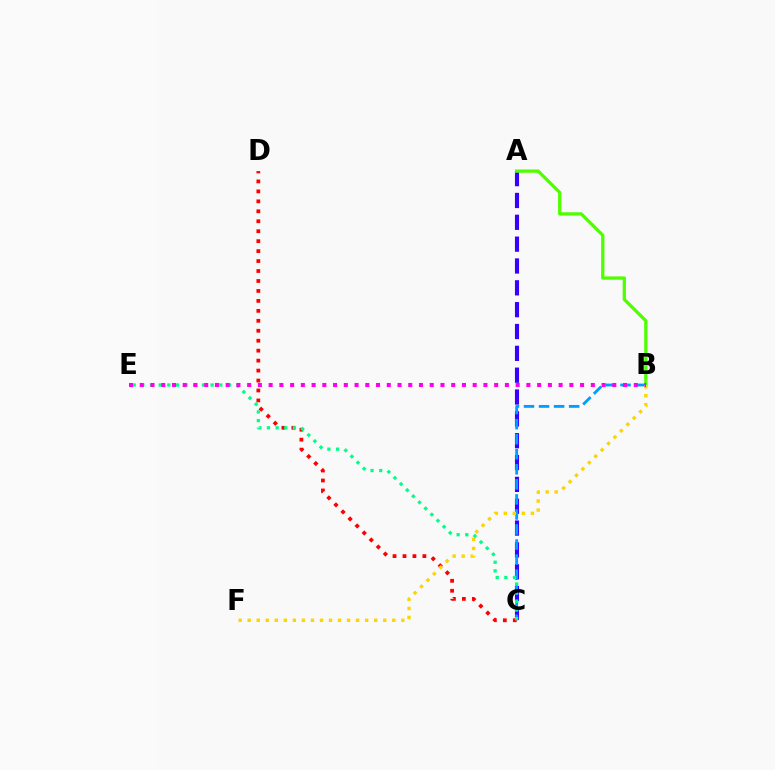{('A', 'C'): [{'color': '#3700ff', 'line_style': 'dashed', 'thickness': 2.97}], ('A', 'B'): [{'color': '#4fff00', 'line_style': 'solid', 'thickness': 2.36}], ('B', 'C'): [{'color': '#009eff', 'line_style': 'dashed', 'thickness': 2.04}], ('C', 'D'): [{'color': '#ff0000', 'line_style': 'dotted', 'thickness': 2.71}], ('B', 'F'): [{'color': '#ffd500', 'line_style': 'dotted', 'thickness': 2.46}], ('C', 'E'): [{'color': '#00ff86', 'line_style': 'dotted', 'thickness': 2.35}], ('B', 'E'): [{'color': '#ff00ed', 'line_style': 'dotted', 'thickness': 2.92}]}